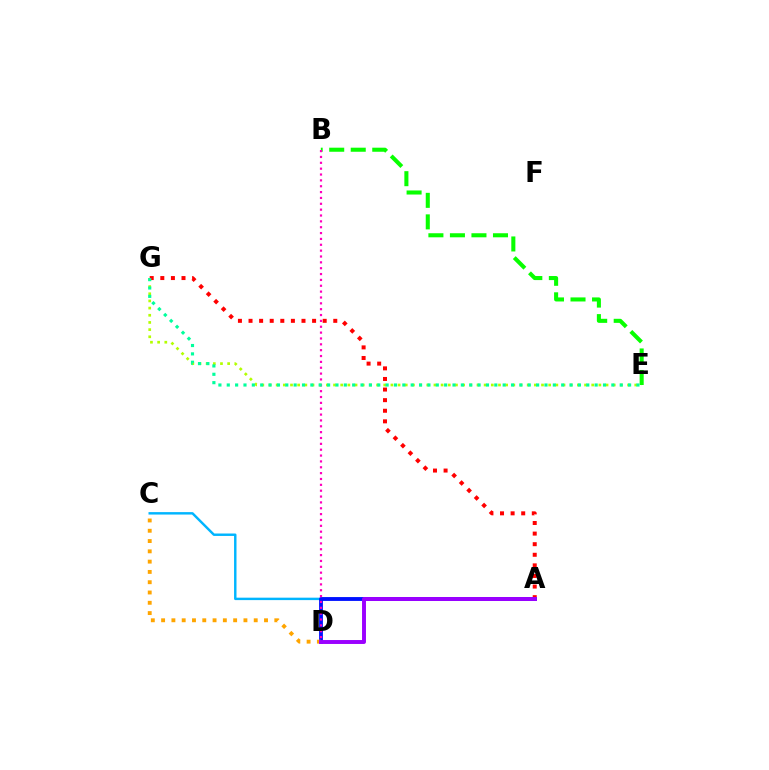{('E', 'G'): [{'color': '#b3ff00', 'line_style': 'dotted', 'thickness': 1.95}, {'color': '#00ff9d', 'line_style': 'dotted', 'thickness': 2.27}], ('B', 'E'): [{'color': '#08ff00', 'line_style': 'dashed', 'thickness': 2.92}], ('A', 'G'): [{'color': '#ff0000', 'line_style': 'dotted', 'thickness': 2.88}], ('A', 'C'): [{'color': '#00b5ff', 'line_style': 'solid', 'thickness': 1.75}], ('A', 'D'): [{'color': '#0010ff', 'line_style': 'solid', 'thickness': 2.76}, {'color': '#9b00ff', 'line_style': 'solid', 'thickness': 2.83}], ('C', 'D'): [{'color': '#ffa500', 'line_style': 'dotted', 'thickness': 2.8}], ('B', 'D'): [{'color': '#ff00bd', 'line_style': 'dotted', 'thickness': 1.59}]}